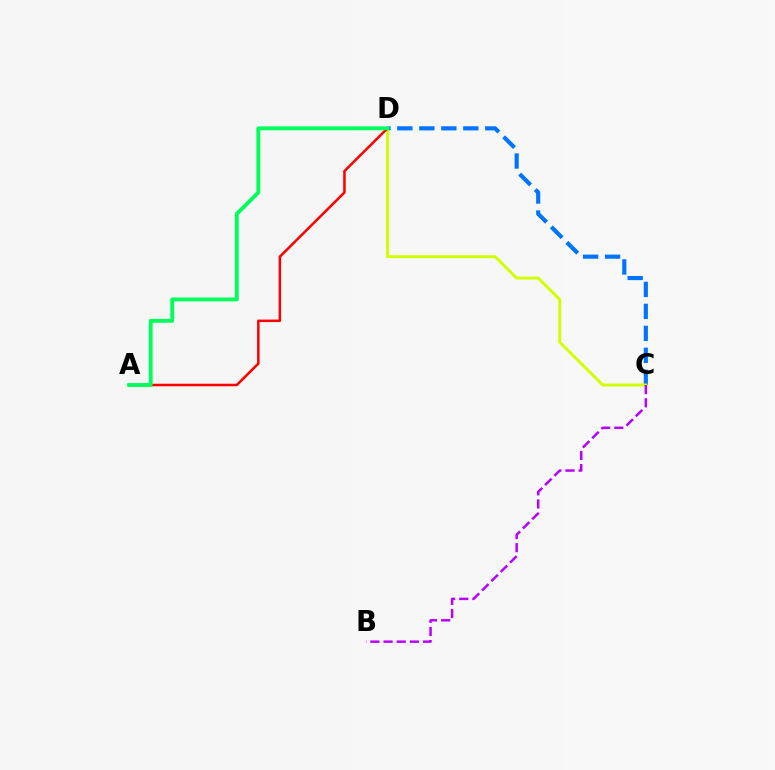{('C', 'D'): [{'color': '#0074ff', 'line_style': 'dashed', 'thickness': 2.99}, {'color': '#d1ff00', 'line_style': 'solid', 'thickness': 2.1}], ('A', 'D'): [{'color': '#ff0000', 'line_style': 'solid', 'thickness': 1.82}, {'color': '#00ff5c', 'line_style': 'solid', 'thickness': 2.8}], ('B', 'C'): [{'color': '#b900ff', 'line_style': 'dashed', 'thickness': 1.79}]}